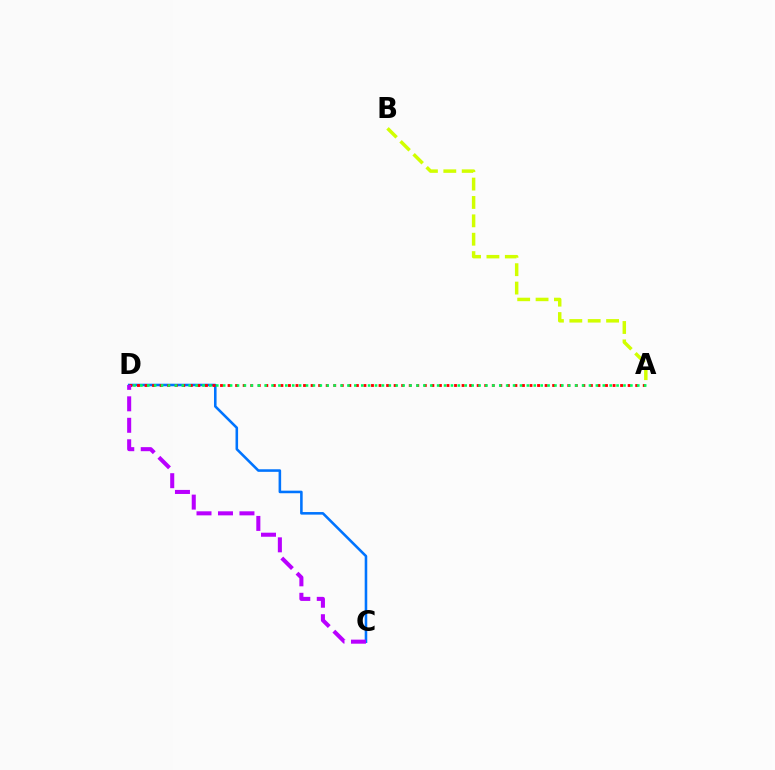{('A', 'B'): [{'color': '#d1ff00', 'line_style': 'dashed', 'thickness': 2.5}], ('C', 'D'): [{'color': '#0074ff', 'line_style': 'solid', 'thickness': 1.85}, {'color': '#b900ff', 'line_style': 'dashed', 'thickness': 2.92}], ('A', 'D'): [{'color': '#ff0000', 'line_style': 'dotted', 'thickness': 2.05}, {'color': '#00ff5c', 'line_style': 'dotted', 'thickness': 1.88}]}